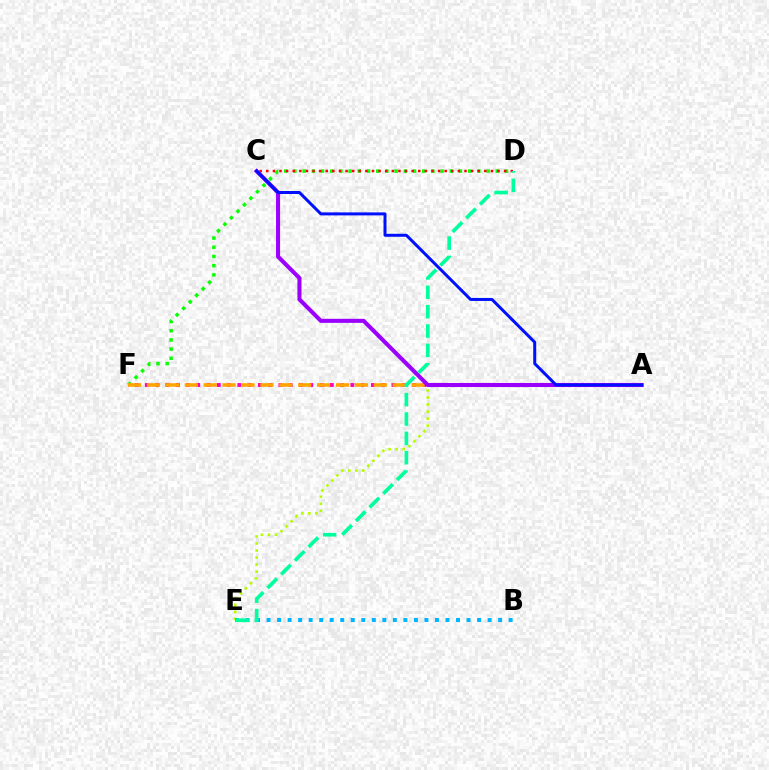{('D', 'F'): [{'color': '#08ff00', 'line_style': 'dotted', 'thickness': 2.5}], ('A', 'E'): [{'color': '#b3ff00', 'line_style': 'dotted', 'thickness': 1.91}], ('A', 'F'): [{'color': '#ff00bd', 'line_style': 'dotted', 'thickness': 2.79}, {'color': '#ffa500', 'line_style': 'dashed', 'thickness': 2.57}], ('C', 'D'): [{'color': '#ff0000', 'line_style': 'dotted', 'thickness': 1.8}], ('A', 'C'): [{'color': '#9b00ff', 'line_style': 'solid', 'thickness': 2.93}, {'color': '#0010ff', 'line_style': 'solid', 'thickness': 2.16}], ('B', 'E'): [{'color': '#00b5ff', 'line_style': 'dotted', 'thickness': 2.86}], ('D', 'E'): [{'color': '#00ff9d', 'line_style': 'dashed', 'thickness': 2.63}]}